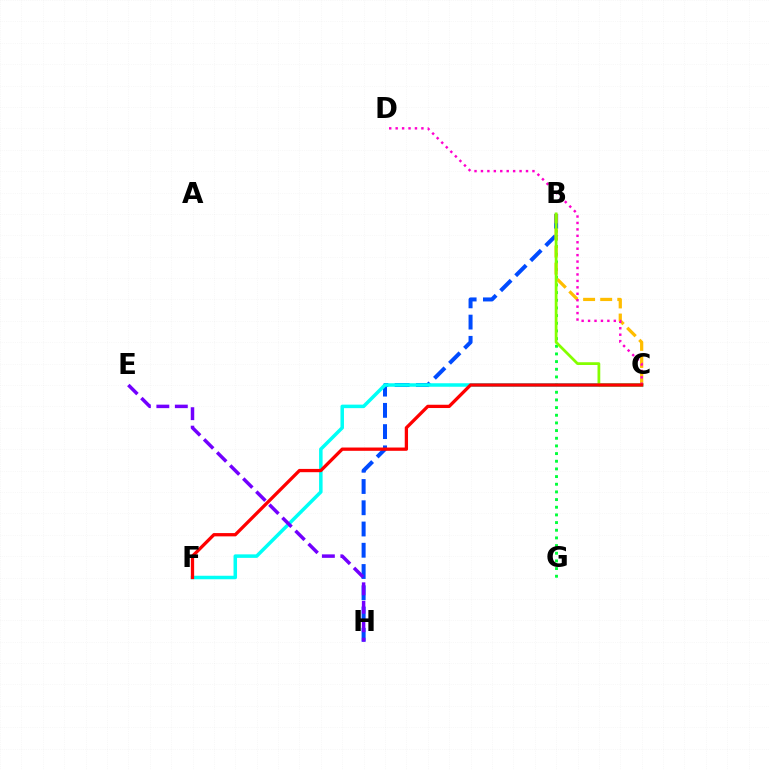{('B', 'G'): [{'color': '#00ff39', 'line_style': 'dotted', 'thickness': 2.08}], ('B', 'H'): [{'color': '#004bff', 'line_style': 'dashed', 'thickness': 2.89}], ('C', 'F'): [{'color': '#00fff6', 'line_style': 'solid', 'thickness': 2.53}, {'color': '#ff0000', 'line_style': 'solid', 'thickness': 2.36}], ('E', 'H'): [{'color': '#7200ff', 'line_style': 'dashed', 'thickness': 2.51}], ('B', 'C'): [{'color': '#ffbd00', 'line_style': 'dashed', 'thickness': 2.32}, {'color': '#84ff00', 'line_style': 'solid', 'thickness': 1.99}], ('C', 'D'): [{'color': '#ff00cf', 'line_style': 'dotted', 'thickness': 1.75}]}